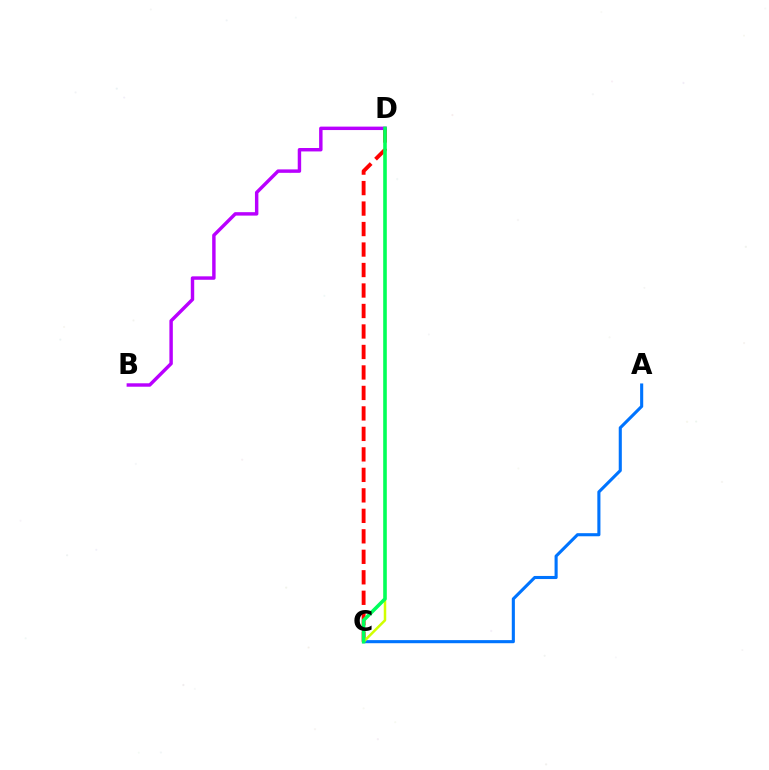{('C', 'D'): [{'color': '#ff0000', 'line_style': 'dashed', 'thickness': 2.78}, {'color': '#d1ff00', 'line_style': 'solid', 'thickness': 1.81}, {'color': '#00ff5c', 'line_style': 'solid', 'thickness': 2.55}], ('A', 'C'): [{'color': '#0074ff', 'line_style': 'solid', 'thickness': 2.23}], ('B', 'D'): [{'color': '#b900ff', 'line_style': 'solid', 'thickness': 2.47}]}